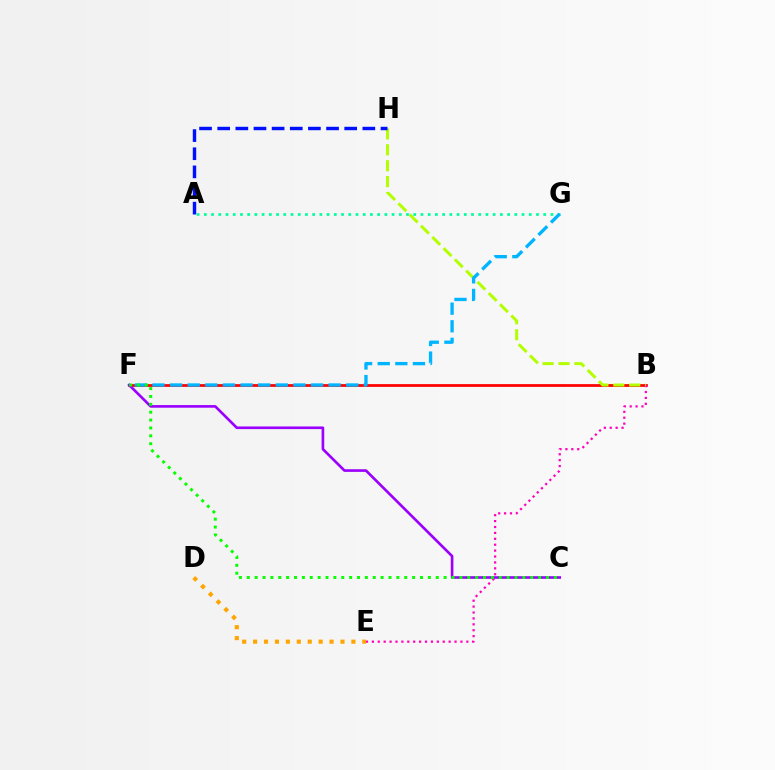{('B', 'F'): [{'color': '#ff0000', 'line_style': 'solid', 'thickness': 1.98}], ('A', 'G'): [{'color': '#00ff9d', 'line_style': 'dotted', 'thickness': 1.96}], ('B', 'E'): [{'color': '#ff00bd', 'line_style': 'dotted', 'thickness': 1.6}], ('B', 'H'): [{'color': '#b3ff00', 'line_style': 'dashed', 'thickness': 2.16}], ('C', 'F'): [{'color': '#9b00ff', 'line_style': 'solid', 'thickness': 1.91}, {'color': '#08ff00', 'line_style': 'dotted', 'thickness': 2.14}], ('A', 'H'): [{'color': '#0010ff', 'line_style': 'dashed', 'thickness': 2.46}], ('F', 'G'): [{'color': '#00b5ff', 'line_style': 'dashed', 'thickness': 2.39}], ('D', 'E'): [{'color': '#ffa500', 'line_style': 'dotted', 'thickness': 2.97}]}